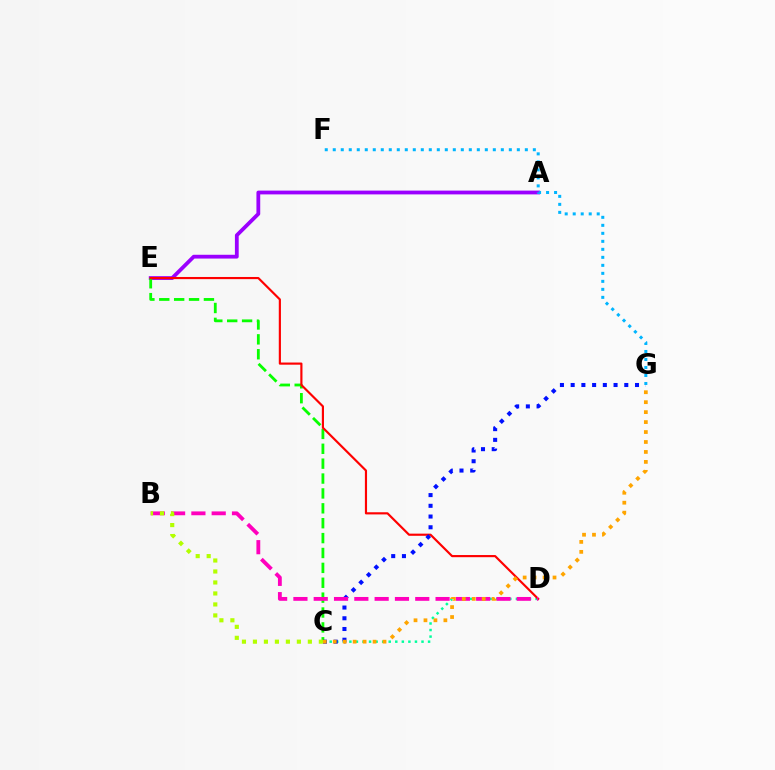{('A', 'E'): [{'color': '#9b00ff', 'line_style': 'solid', 'thickness': 2.73}], ('C', 'E'): [{'color': '#08ff00', 'line_style': 'dashed', 'thickness': 2.02}], ('C', 'D'): [{'color': '#00ff9d', 'line_style': 'dotted', 'thickness': 1.78}], ('D', 'E'): [{'color': '#ff0000', 'line_style': 'solid', 'thickness': 1.55}], ('C', 'G'): [{'color': '#0010ff', 'line_style': 'dotted', 'thickness': 2.91}, {'color': '#ffa500', 'line_style': 'dotted', 'thickness': 2.7}], ('B', 'D'): [{'color': '#ff00bd', 'line_style': 'dashed', 'thickness': 2.76}], ('F', 'G'): [{'color': '#00b5ff', 'line_style': 'dotted', 'thickness': 2.17}], ('B', 'C'): [{'color': '#b3ff00', 'line_style': 'dotted', 'thickness': 2.98}]}